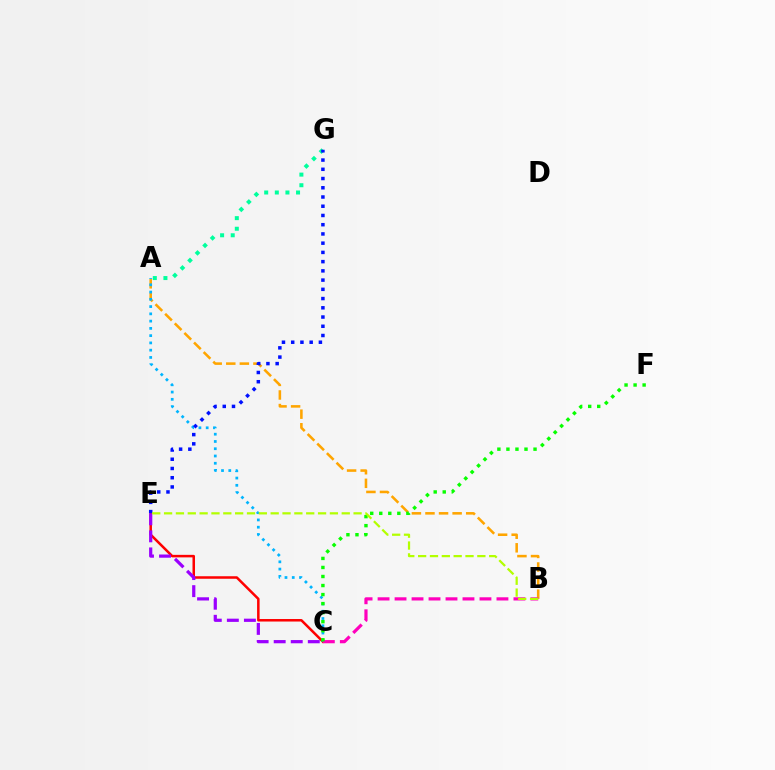{('C', 'E'): [{'color': '#ff0000', 'line_style': 'solid', 'thickness': 1.81}, {'color': '#9b00ff', 'line_style': 'dashed', 'thickness': 2.32}], ('A', 'G'): [{'color': '#00ff9d', 'line_style': 'dotted', 'thickness': 2.88}], ('A', 'B'): [{'color': '#ffa500', 'line_style': 'dashed', 'thickness': 1.84}], ('A', 'C'): [{'color': '#00b5ff', 'line_style': 'dotted', 'thickness': 1.97}], ('E', 'G'): [{'color': '#0010ff', 'line_style': 'dotted', 'thickness': 2.51}], ('B', 'C'): [{'color': '#ff00bd', 'line_style': 'dashed', 'thickness': 2.31}], ('C', 'F'): [{'color': '#08ff00', 'line_style': 'dotted', 'thickness': 2.46}], ('B', 'E'): [{'color': '#b3ff00', 'line_style': 'dashed', 'thickness': 1.61}]}